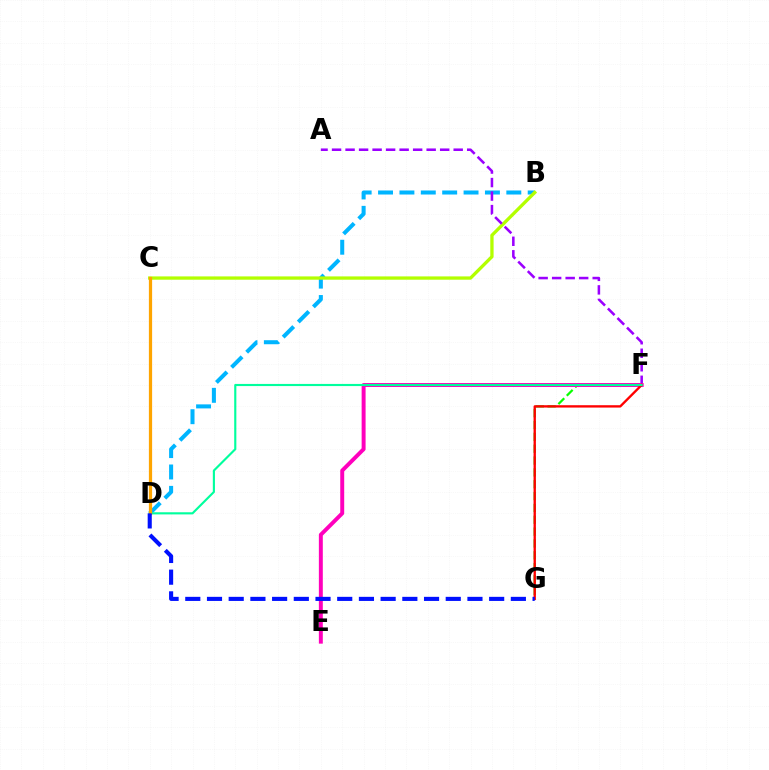{('F', 'G'): [{'color': '#08ff00', 'line_style': 'dashed', 'thickness': 1.61}, {'color': '#ff0000', 'line_style': 'solid', 'thickness': 1.69}], ('B', 'D'): [{'color': '#00b5ff', 'line_style': 'dashed', 'thickness': 2.9}], ('B', 'C'): [{'color': '#b3ff00', 'line_style': 'solid', 'thickness': 2.38}], ('A', 'F'): [{'color': '#9b00ff', 'line_style': 'dashed', 'thickness': 1.84}], ('E', 'F'): [{'color': '#ff00bd', 'line_style': 'solid', 'thickness': 2.84}], ('D', 'F'): [{'color': '#00ff9d', 'line_style': 'solid', 'thickness': 1.54}], ('C', 'D'): [{'color': '#ffa500', 'line_style': 'solid', 'thickness': 2.33}], ('D', 'G'): [{'color': '#0010ff', 'line_style': 'dashed', 'thickness': 2.95}]}